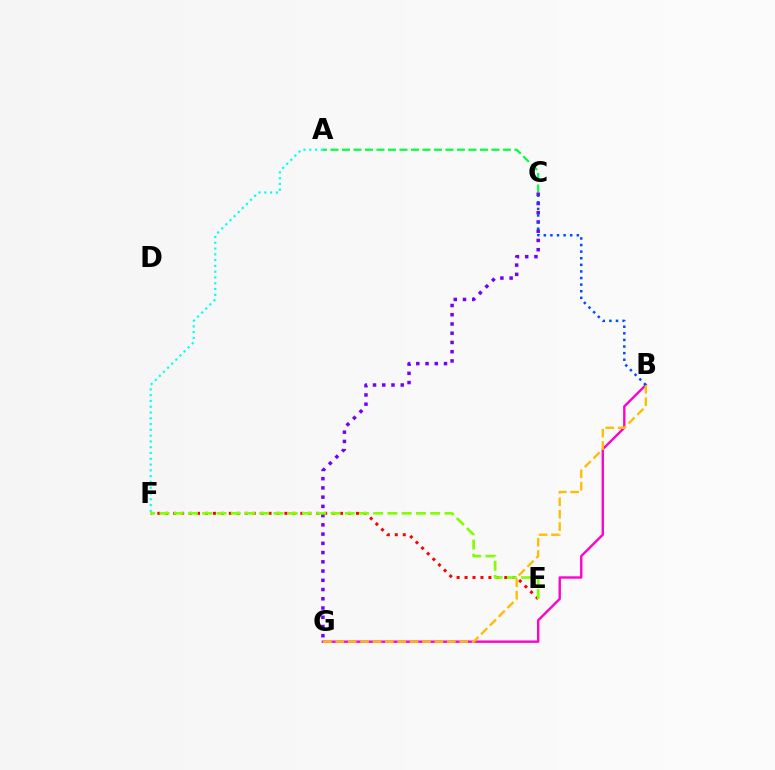{('A', 'C'): [{'color': '#00ff39', 'line_style': 'dashed', 'thickness': 1.56}], ('C', 'G'): [{'color': '#7200ff', 'line_style': 'dotted', 'thickness': 2.51}], ('B', 'G'): [{'color': '#ff00cf', 'line_style': 'solid', 'thickness': 1.71}, {'color': '#ffbd00', 'line_style': 'dashed', 'thickness': 1.68}], ('E', 'F'): [{'color': '#ff0000', 'line_style': 'dotted', 'thickness': 2.16}, {'color': '#84ff00', 'line_style': 'dashed', 'thickness': 1.94}], ('A', 'F'): [{'color': '#00fff6', 'line_style': 'dotted', 'thickness': 1.57}], ('B', 'C'): [{'color': '#004bff', 'line_style': 'dotted', 'thickness': 1.79}]}